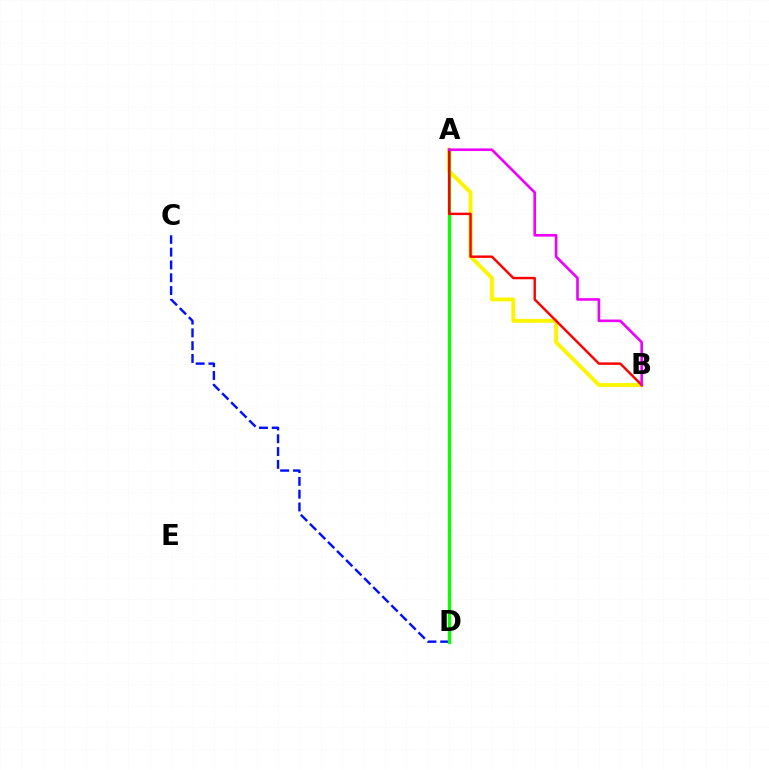{('A', 'D'): [{'color': '#00fff6', 'line_style': 'dashed', 'thickness': 1.81}, {'color': '#08ff00', 'line_style': 'solid', 'thickness': 2.39}], ('A', 'B'): [{'color': '#fcf500', 'line_style': 'solid', 'thickness': 2.81}, {'color': '#ff0000', 'line_style': 'solid', 'thickness': 1.75}, {'color': '#ee00ff', 'line_style': 'solid', 'thickness': 1.9}], ('C', 'D'): [{'color': '#0010ff', 'line_style': 'dashed', 'thickness': 1.74}]}